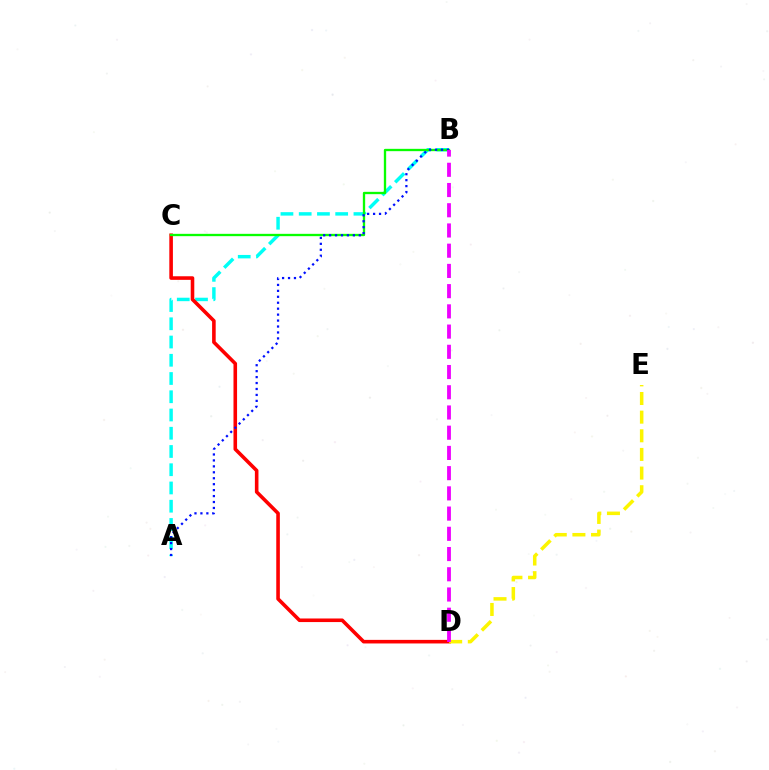{('A', 'B'): [{'color': '#00fff6', 'line_style': 'dashed', 'thickness': 2.48}, {'color': '#0010ff', 'line_style': 'dotted', 'thickness': 1.61}], ('C', 'D'): [{'color': '#ff0000', 'line_style': 'solid', 'thickness': 2.58}], ('D', 'E'): [{'color': '#fcf500', 'line_style': 'dashed', 'thickness': 2.53}], ('B', 'C'): [{'color': '#08ff00', 'line_style': 'solid', 'thickness': 1.68}], ('B', 'D'): [{'color': '#ee00ff', 'line_style': 'dashed', 'thickness': 2.75}]}